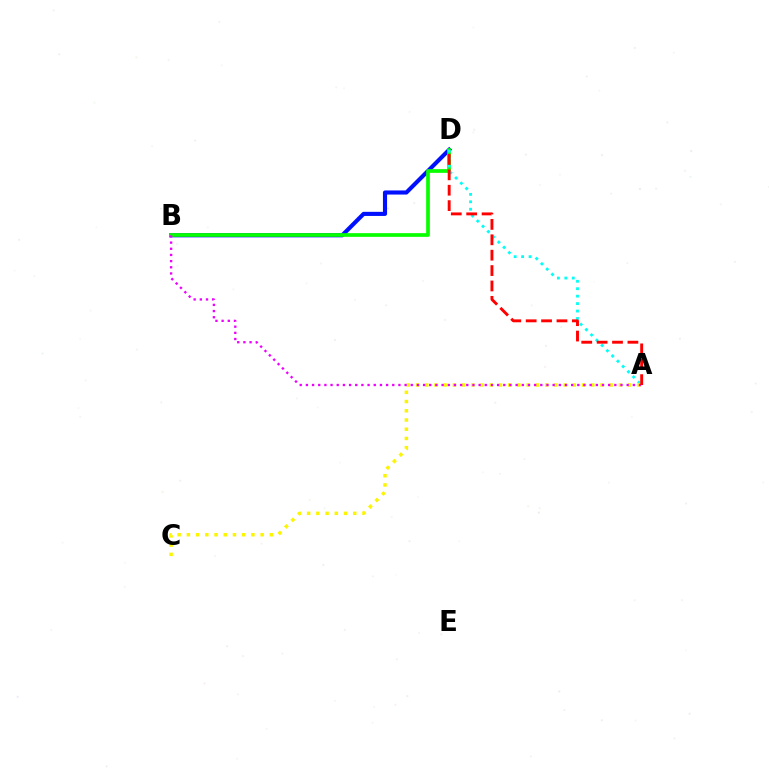{('B', 'D'): [{'color': '#0010ff', 'line_style': 'solid', 'thickness': 2.96}, {'color': '#08ff00', 'line_style': 'solid', 'thickness': 2.67}], ('A', 'D'): [{'color': '#00fff6', 'line_style': 'dotted', 'thickness': 2.02}, {'color': '#ff0000', 'line_style': 'dashed', 'thickness': 2.09}], ('A', 'C'): [{'color': '#fcf500', 'line_style': 'dotted', 'thickness': 2.51}], ('A', 'B'): [{'color': '#ee00ff', 'line_style': 'dotted', 'thickness': 1.68}]}